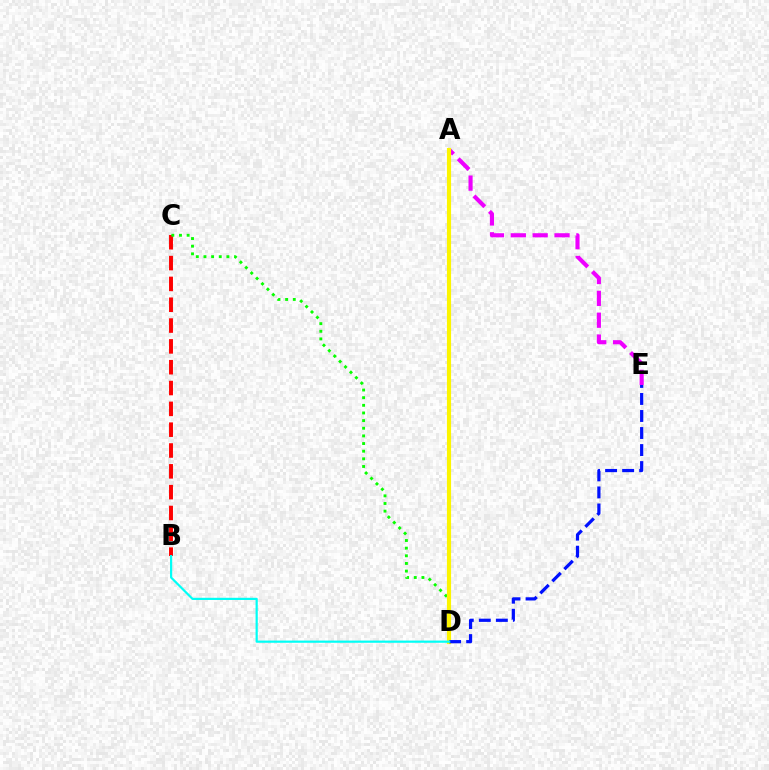{('B', 'C'): [{'color': '#ff0000', 'line_style': 'dashed', 'thickness': 2.83}], ('C', 'D'): [{'color': '#08ff00', 'line_style': 'dotted', 'thickness': 2.08}], ('A', 'E'): [{'color': '#ee00ff', 'line_style': 'dashed', 'thickness': 2.97}], ('A', 'D'): [{'color': '#fcf500', 'line_style': 'solid', 'thickness': 2.98}], ('D', 'E'): [{'color': '#0010ff', 'line_style': 'dashed', 'thickness': 2.31}], ('B', 'D'): [{'color': '#00fff6', 'line_style': 'solid', 'thickness': 1.58}]}